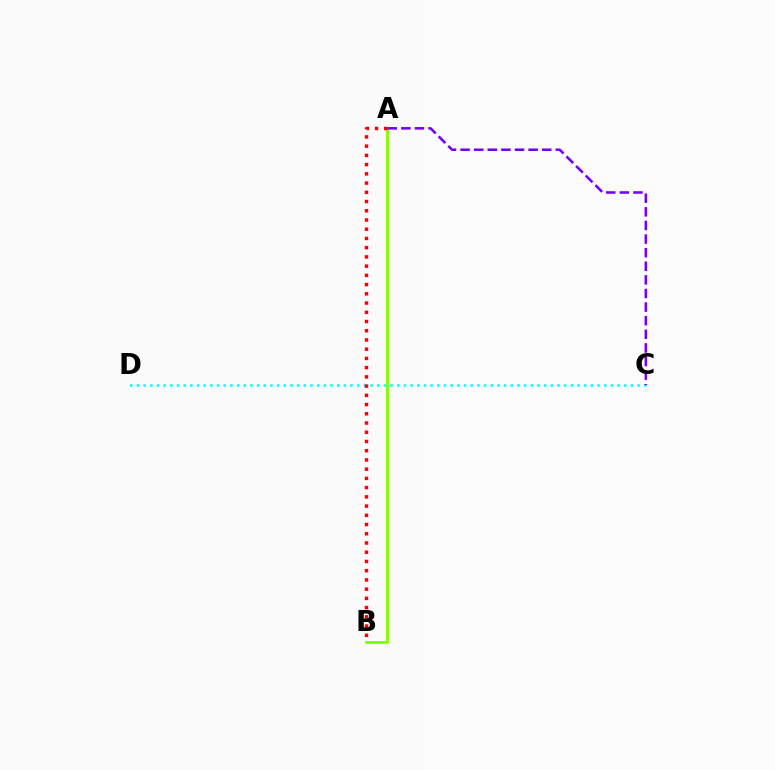{('A', 'B'): [{'color': '#84ff00', 'line_style': 'solid', 'thickness': 2.07}, {'color': '#ff0000', 'line_style': 'dotted', 'thickness': 2.51}], ('C', 'D'): [{'color': '#00fff6', 'line_style': 'dotted', 'thickness': 1.81}], ('A', 'C'): [{'color': '#7200ff', 'line_style': 'dashed', 'thickness': 1.85}]}